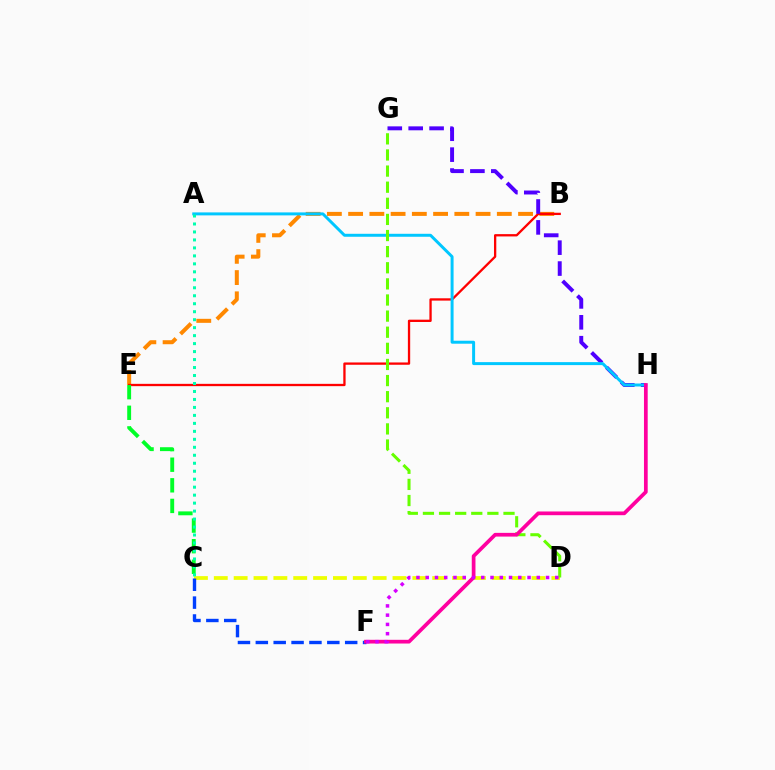{('C', 'D'): [{'color': '#eeff00', 'line_style': 'dashed', 'thickness': 2.7}], ('B', 'E'): [{'color': '#ff8800', 'line_style': 'dashed', 'thickness': 2.89}, {'color': '#ff0000', 'line_style': 'solid', 'thickness': 1.66}], ('G', 'H'): [{'color': '#4f00ff', 'line_style': 'dashed', 'thickness': 2.84}], ('A', 'H'): [{'color': '#00c7ff', 'line_style': 'solid', 'thickness': 2.14}], ('C', 'F'): [{'color': '#003fff', 'line_style': 'dashed', 'thickness': 2.43}], ('D', 'G'): [{'color': '#66ff00', 'line_style': 'dashed', 'thickness': 2.19}], ('F', 'H'): [{'color': '#ff00a0', 'line_style': 'solid', 'thickness': 2.68}], ('D', 'F'): [{'color': '#d600ff', 'line_style': 'dotted', 'thickness': 2.52}], ('C', 'E'): [{'color': '#00ff27', 'line_style': 'dashed', 'thickness': 2.8}], ('A', 'C'): [{'color': '#00ffaf', 'line_style': 'dotted', 'thickness': 2.17}]}